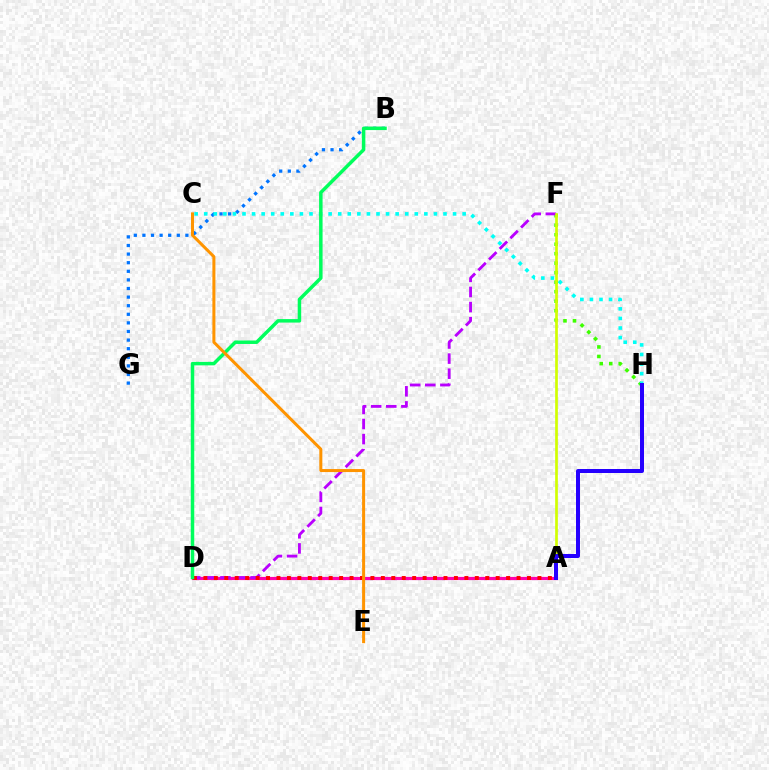{('F', 'H'): [{'color': '#3dff00', 'line_style': 'dotted', 'thickness': 2.58}], ('A', 'D'): [{'color': '#ff00ac', 'line_style': 'solid', 'thickness': 2.3}, {'color': '#ff0000', 'line_style': 'dotted', 'thickness': 2.84}], ('D', 'F'): [{'color': '#b900ff', 'line_style': 'dashed', 'thickness': 2.05}], ('B', 'G'): [{'color': '#0074ff', 'line_style': 'dotted', 'thickness': 2.34}], ('C', 'H'): [{'color': '#00fff6', 'line_style': 'dotted', 'thickness': 2.6}], ('A', 'F'): [{'color': '#d1ff00', 'line_style': 'solid', 'thickness': 1.93}], ('B', 'D'): [{'color': '#00ff5c', 'line_style': 'solid', 'thickness': 2.51}], ('C', 'E'): [{'color': '#ff9400', 'line_style': 'solid', 'thickness': 2.17}], ('A', 'H'): [{'color': '#2500ff', 'line_style': 'solid', 'thickness': 2.88}]}